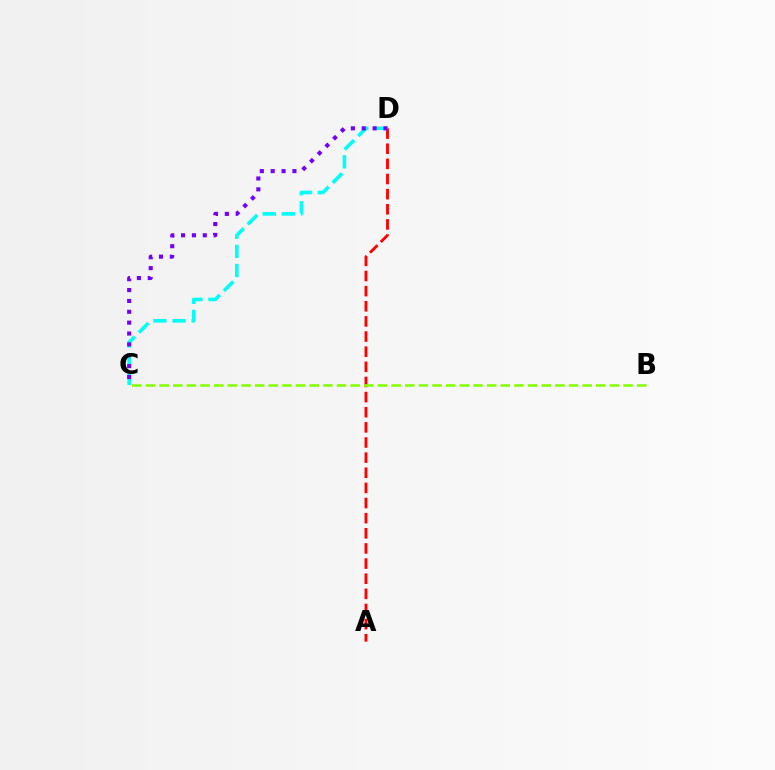{('A', 'D'): [{'color': '#ff0000', 'line_style': 'dashed', 'thickness': 2.06}], ('C', 'D'): [{'color': '#00fff6', 'line_style': 'dashed', 'thickness': 2.6}, {'color': '#7200ff', 'line_style': 'dotted', 'thickness': 2.95}], ('B', 'C'): [{'color': '#84ff00', 'line_style': 'dashed', 'thickness': 1.85}]}